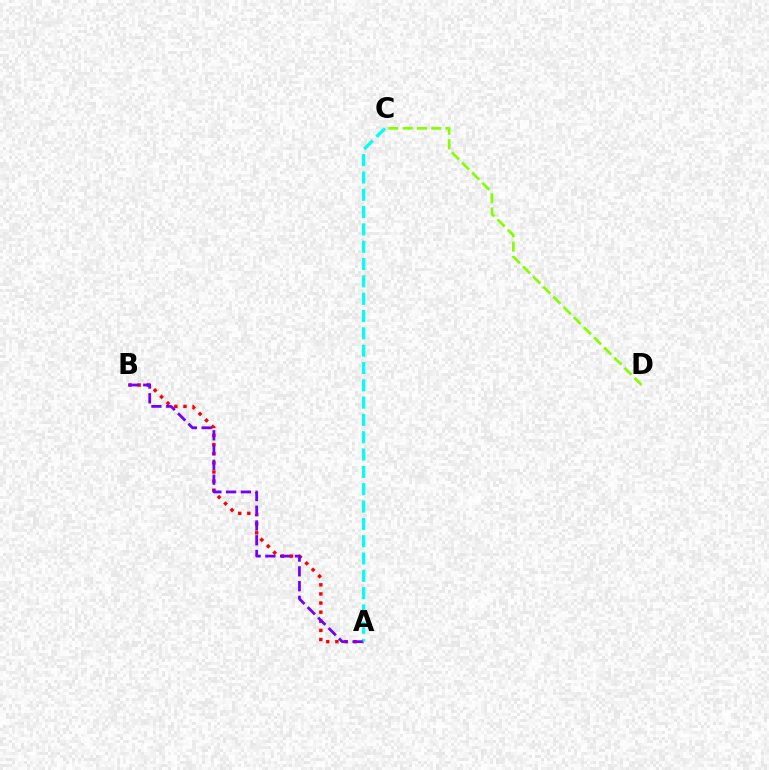{('A', 'B'): [{'color': '#ff0000', 'line_style': 'dotted', 'thickness': 2.48}, {'color': '#7200ff', 'line_style': 'dashed', 'thickness': 2.01}], ('C', 'D'): [{'color': '#84ff00', 'line_style': 'dashed', 'thickness': 1.95}], ('A', 'C'): [{'color': '#00fff6', 'line_style': 'dashed', 'thickness': 2.35}]}